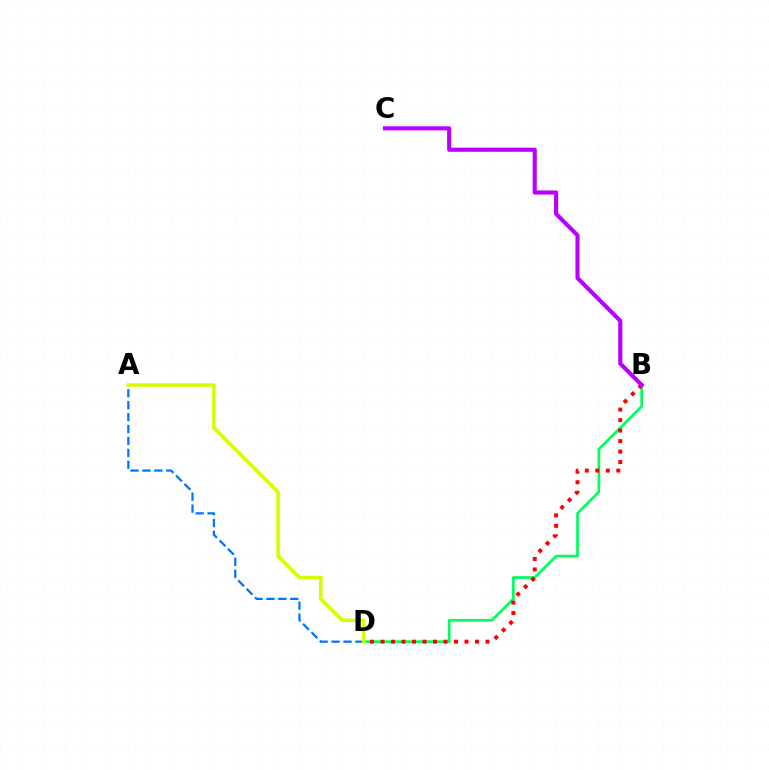{('B', 'D'): [{'color': '#00ff5c', 'line_style': 'solid', 'thickness': 1.95}, {'color': '#ff0000', 'line_style': 'dotted', 'thickness': 2.85}], ('B', 'C'): [{'color': '#b900ff', 'line_style': 'solid', 'thickness': 2.97}], ('A', 'D'): [{'color': '#0074ff', 'line_style': 'dashed', 'thickness': 1.62}, {'color': '#d1ff00', 'line_style': 'solid', 'thickness': 2.56}]}